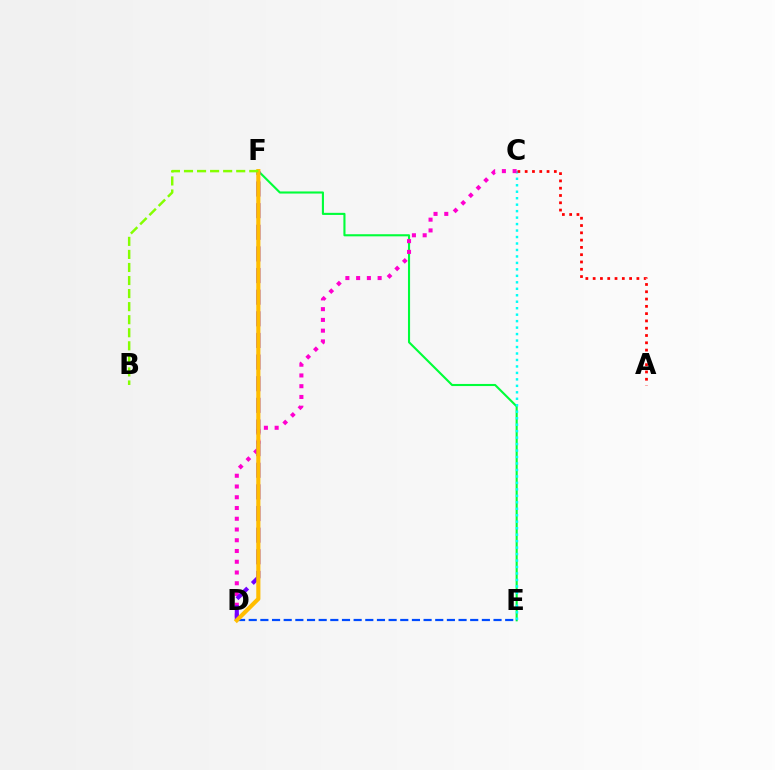{('E', 'F'): [{'color': '#00ff39', 'line_style': 'solid', 'thickness': 1.52}], ('C', 'E'): [{'color': '#00fff6', 'line_style': 'dotted', 'thickness': 1.76}], ('A', 'C'): [{'color': '#ff0000', 'line_style': 'dotted', 'thickness': 1.98}], ('D', 'E'): [{'color': '#004bff', 'line_style': 'dashed', 'thickness': 1.58}], ('C', 'D'): [{'color': '#ff00cf', 'line_style': 'dotted', 'thickness': 2.92}], ('D', 'F'): [{'color': '#7200ff', 'line_style': 'dashed', 'thickness': 2.94}, {'color': '#ffbd00', 'line_style': 'solid', 'thickness': 2.98}], ('B', 'F'): [{'color': '#84ff00', 'line_style': 'dashed', 'thickness': 1.77}]}